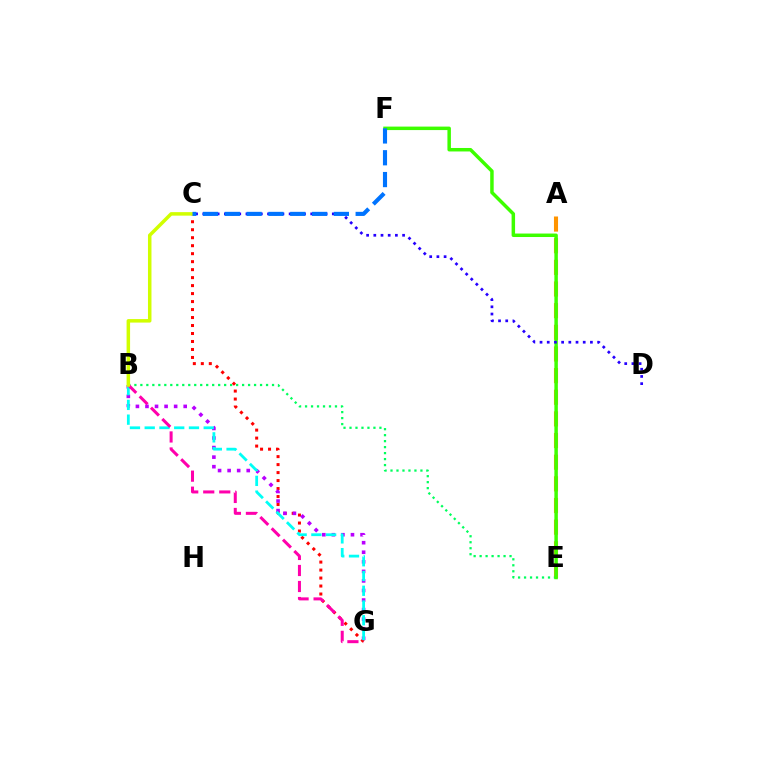{('A', 'E'): [{'color': '#ff9400', 'line_style': 'dashed', 'thickness': 2.94}], ('B', 'E'): [{'color': '#00ff5c', 'line_style': 'dotted', 'thickness': 1.63}], ('C', 'G'): [{'color': '#ff0000', 'line_style': 'dotted', 'thickness': 2.17}], ('B', 'G'): [{'color': '#b900ff', 'line_style': 'dotted', 'thickness': 2.6}, {'color': '#00fff6', 'line_style': 'dashed', 'thickness': 2.0}, {'color': '#ff00ac', 'line_style': 'dashed', 'thickness': 2.18}], ('E', 'F'): [{'color': '#3dff00', 'line_style': 'solid', 'thickness': 2.51}], ('C', 'D'): [{'color': '#2500ff', 'line_style': 'dotted', 'thickness': 1.96}], ('B', 'C'): [{'color': '#d1ff00', 'line_style': 'solid', 'thickness': 2.52}], ('C', 'F'): [{'color': '#0074ff', 'line_style': 'dashed', 'thickness': 2.96}]}